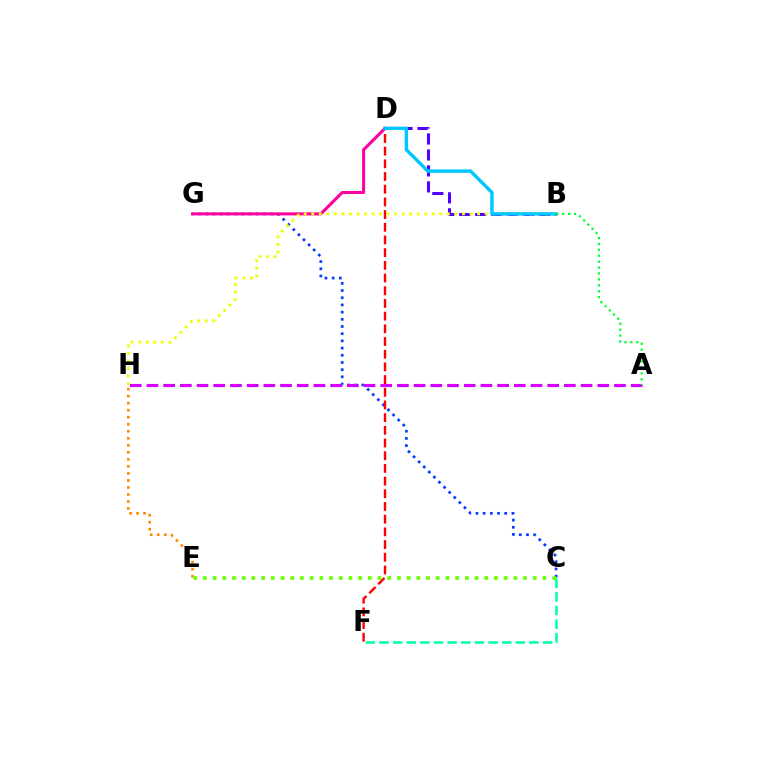{('C', 'G'): [{'color': '#003fff', 'line_style': 'dotted', 'thickness': 1.95}], ('E', 'H'): [{'color': '#ff8800', 'line_style': 'dotted', 'thickness': 1.91}], ('C', 'F'): [{'color': '#00ffaf', 'line_style': 'dashed', 'thickness': 1.85}], ('B', 'D'): [{'color': '#4f00ff', 'line_style': 'dashed', 'thickness': 2.17}, {'color': '#00c7ff', 'line_style': 'solid', 'thickness': 2.47}], ('D', 'F'): [{'color': '#ff0000', 'line_style': 'dashed', 'thickness': 1.72}], ('D', 'G'): [{'color': '#ff00a0', 'line_style': 'solid', 'thickness': 2.19}], ('B', 'H'): [{'color': '#eeff00', 'line_style': 'dotted', 'thickness': 2.05}], ('A', 'H'): [{'color': '#d600ff', 'line_style': 'dashed', 'thickness': 2.27}], ('C', 'E'): [{'color': '#66ff00', 'line_style': 'dotted', 'thickness': 2.64}], ('A', 'B'): [{'color': '#00ff27', 'line_style': 'dotted', 'thickness': 1.61}]}